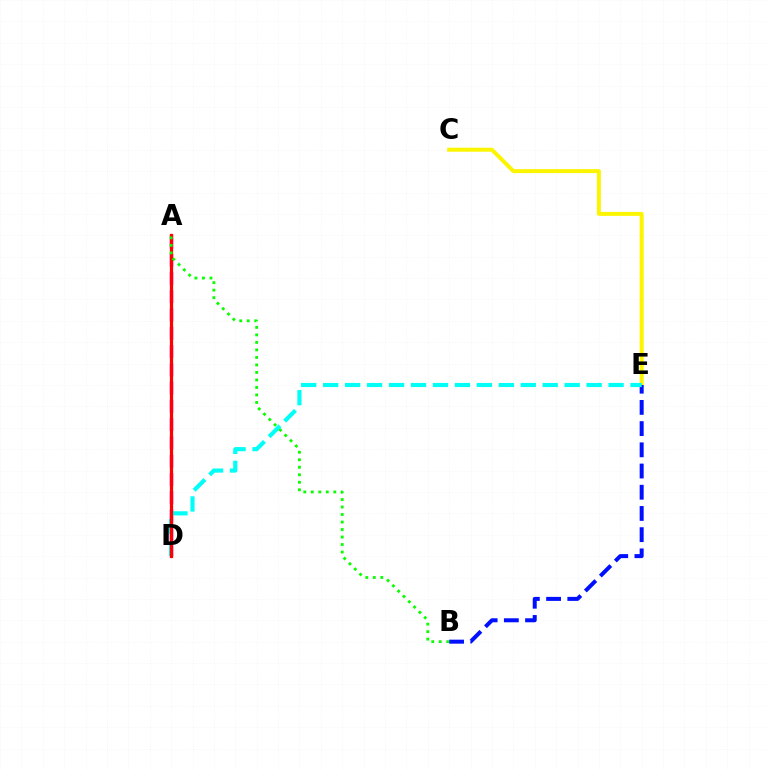{('A', 'D'): [{'color': '#ee00ff', 'line_style': 'dashed', 'thickness': 2.48}, {'color': '#ff0000', 'line_style': 'solid', 'thickness': 2.34}], ('C', 'E'): [{'color': '#fcf500', 'line_style': 'solid', 'thickness': 2.87}], ('B', 'E'): [{'color': '#0010ff', 'line_style': 'dashed', 'thickness': 2.88}], ('D', 'E'): [{'color': '#00fff6', 'line_style': 'dashed', 'thickness': 2.98}], ('A', 'B'): [{'color': '#08ff00', 'line_style': 'dotted', 'thickness': 2.04}]}